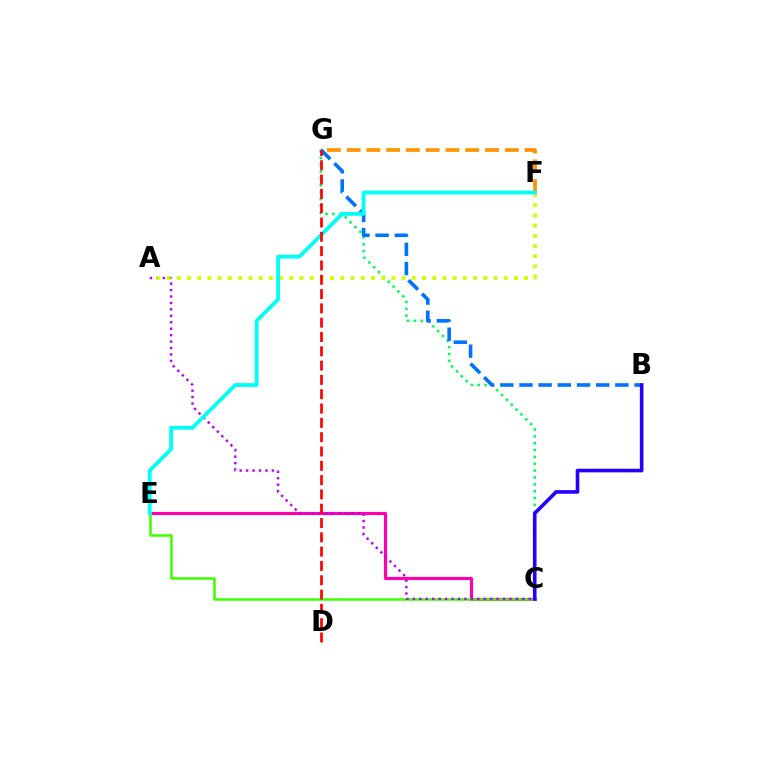{('C', 'G'): [{'color': '#00ff5c', 'line_style': 'dotted', 'thickness': 1.86}], ('F', 'G'): [{'color': '#ff9400', 'line_style': 'dashed', 'thickness': 2.69}], ('C', 'E'): [{'color': '#ff00ac', 'line_style': 'solid', 'thickness': 2.27}, {'color': '#3dff00', 'line_style': 'solid', 'thickness': 1.81}], ('B', 'G'): [{'color': '#0074ff', 'line_style': 'dashed', 'thickness': 2.61}], ('A', 'C'): [{'color': '#b900ff', 'line_style': 'dotted', 'thickness': 1.75}], ('B', 'C'): [{'color': '#2500ff', 'line_style': 'solid', 'thickness': 2.61}], ('A', 'F'): [{'color': '#d1ff00', 'line_style': 'dotted', 'thickness': 2.78}], ('E', 'F'): [{'color': '#00fff6', 'line_style': 'solid', 'thickness': 2.73}], ('D', 'G'): [{'color': '#ff0000', 'line_style': 'dashed', 'thickness': 1.94}]}